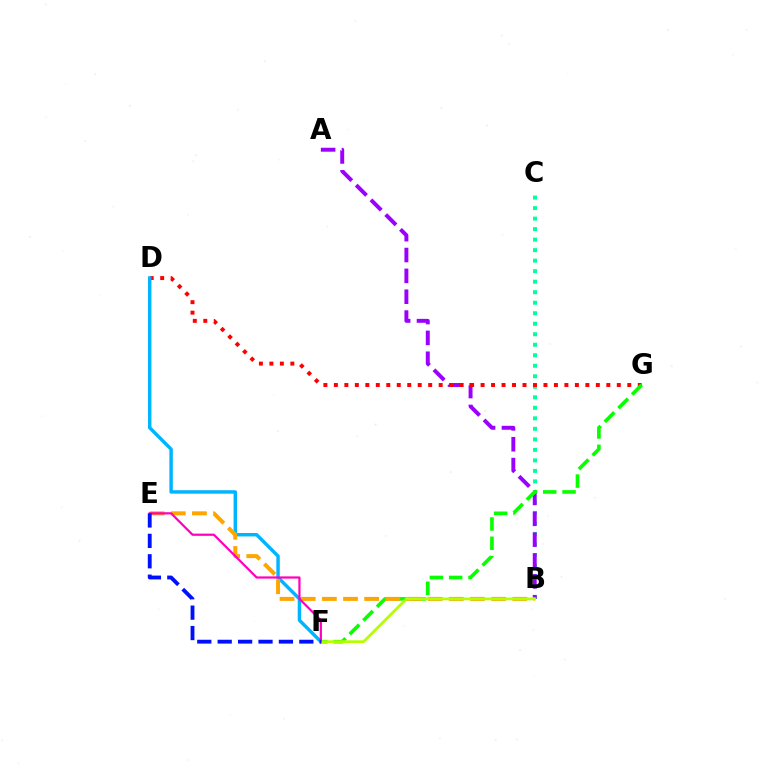{('B', 'C'): [{'color': '#00ff9d', 'line_style': 'dotted', 'thickness': 2.86}], ('A', 'B'): [{'color': '#9b00ff', 'line_style': 'dashed', 'thickness': 2.83}], ('D', 'G'): [{'color': '#ff0000', 'line_style': 'dotted', 'thickness': 2.85}], ('D', 'F'): [{'color': '#00b5ff', 'line_style': 'solid', 'thickness': 2.48}], ('F', 'G'): [{'color': '#08ff00', 'line_style': 'dashed', 'thickness': 2.62}], ('B', 'E'): [{'color': '#ffa500', 'line_style': 'dashed', 'thickness': 2.87}], ('B', 'F'): [{'color': '#b3ff00', 'line_style': 'solid', 'thickness': 1.98}], ('E', 'F'): [{'color': '#ff00bd', 'line_style': 'solid', 'thickness': 1.6}, {'color': '#0010ff', 'line_style': 'dashed', 'thickness': 2.77}]}